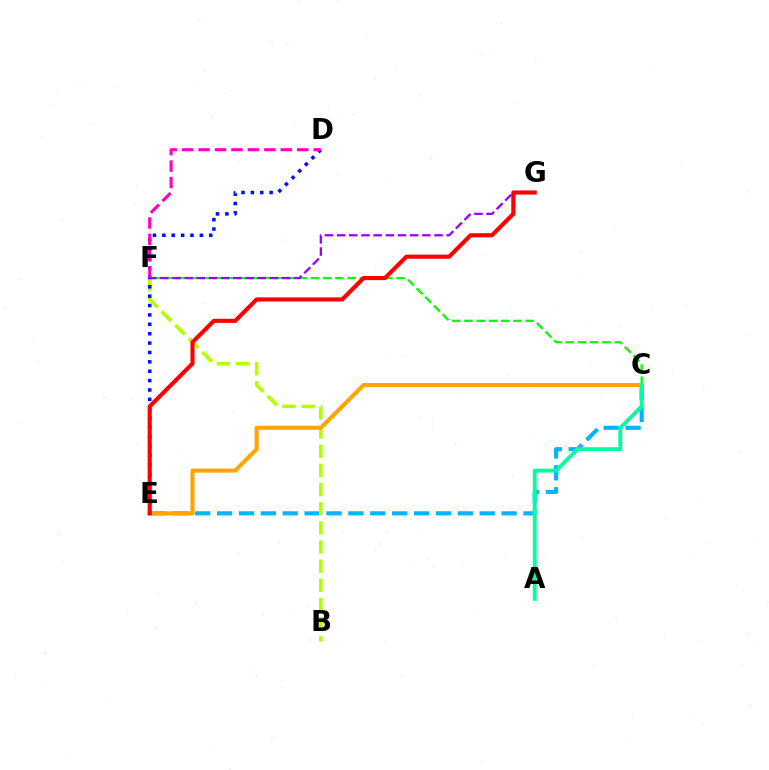{('C', 'E'): [{'color': '#00b5ff', 'line_style': 'dashed', 'thickness': 2.97}, {'color': '#ffa500', 'line_style': 'solid', 'thickness': 2.96}], ('C', 'F'): [{'color': '#08ff00', 'line_style': 'dashed', 'thickness': 1.66}], ('B', 'F'): [{'color': '#b3ff00', 'line_style': 'dashed', 'thickness': 2.6}], ('D', 'E'): [{'color': '#0010ff', 'line_style': 'dotted', 'thickness': 2.55}], ('D', 'F'): [{'color': '#ff00bd', 'line_style': 'dashed', 'thickness': 2.23}], ('F', 'G'): [{'color': '#9b00ff', 'line_style': 'dashed', 'thickness': 1.65}], ('A', 'C'): [{'color': '#00ff9d', 'line_style': 'solid', 'thickness': 2.76}], ('E', 'G'): [{'color': '#ff0000', 'line_style': 'solid', 'thickness': 2.98}]}